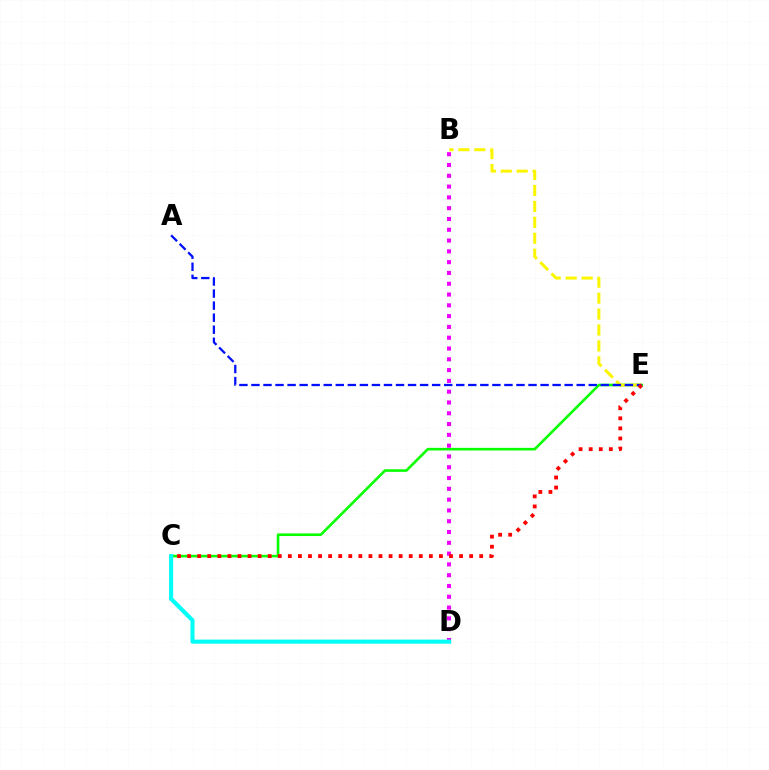{('C', 'E'): [{'color': '#08ff00', 'line_style': 'solid', 'thickness': 1.88}, {'color': '#ff0000', 'line_style': 'dotted', 'thickness': 2.74}], ('B', 'E'): [{'color': '#fcf500', 'line_style': 'dashed', 'thickness': 2.16}], ('A', 'E'): [{'color': '#0010ff', 'line_style': 'dashed', 'thickness': 1.64}], ('B', 'D'): [{'color': '#ee00ff', 'line_style': 'dotted', 'thickness': 2.93}], ('C', 'D'): [{'color': '#00fff6', 'line_style': 'solid', 'thickness': 2.93}]}